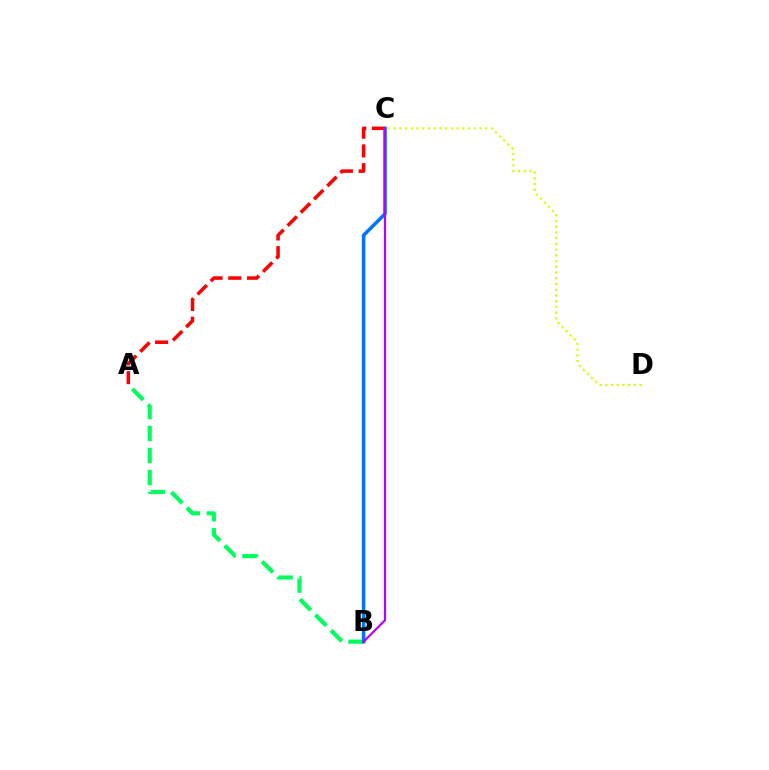{('C', 'D'): [{'color': '#d1ff00', 'line_style': 'dotted', 'thickness': 1.56}], ('A', 'C'): [{'color': '#ff0000', 'line_style': 'dashed', 'thickness': 2.54}], ('A', 'B'): [{'color': '#00ff5c', 'line_style': 'dashed', 'thickness': 2.99}], ('B', 'C'): [{'color': '#0074ff', 'line_style': 'solid', 'thickness': 2.54}, {'color': '#b900ff', 'line_style': 'solid', 'thickness': 1.56}]}